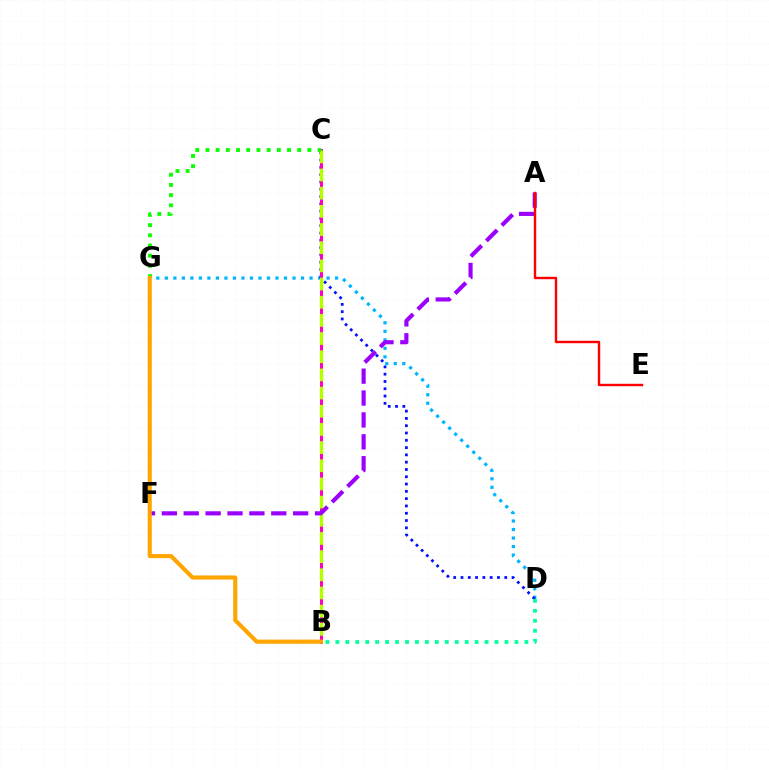{('D', 'G'): [{'color': '#00b5ff', 'line_style': 'dotted', 'thickness': 2.31}], ('C', 'D'): [{'color': '#0010ff', 'line_style': 'dotted', 'thickness': 1.98}], ('B', 'C'): [{'color': '#ff00bd', 'line_style': 'solid', 'thickness': 2.13}, {'color': '#b3ff00', 'line_style': 'dashed', 'thickness': 2.47}], ('B', 'D'): [{'color': '#00ff9d', 'line_style': 'dotted', 'thickness': 2.7}], ('C', 'G'): [{'color': '#08ff00', 'line_style': 'dotted', 'thickness': 2.77}], ('A', 'F'): [{'color': '#9b00ff', 'line_style': 'dashed', 'thickness': 2.97}], ('A', 'E'): [{'color': '#ff0000', 'line_style': 'solid', 'thickness': 1.73}], ('B', 'G'): [{'color': '#ffa500', 'line_style': 'solid', 'thickness': 2.95}]}